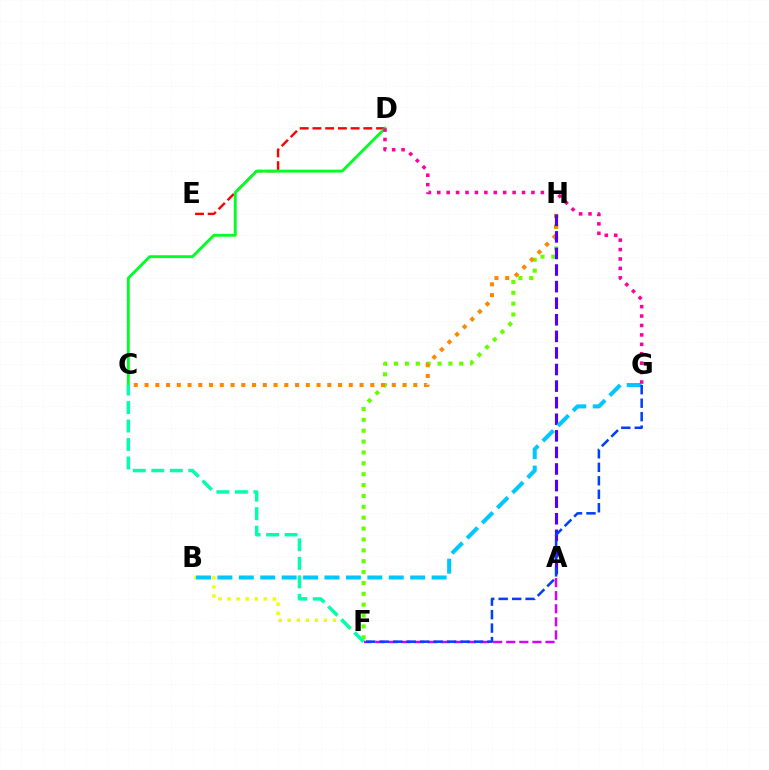{('F', 'H'): [{'color': '#66ff00', 'line_style': 'dotted', 'thickness': 2.95}], ('A', 'F'): [{'color': '#d600ff', 'line_style': 'dashed', 'thickness': 1.78}], ('B', 'F'): [{'color': '#eeff00', 'line_style': 'dotted', 'thickness': 2.46}], ('D', 'E'): [{'color': '#ff0000', 'line_style': 'dashed', 'thickness': 1.73}], ('C', 'H'): [{'color': '#ff8800', 'line_style': 'dotted', 'thickness': 2.92}], ('A', 'H'): [{'color': '#4f00ff', 'line_style': 'dashed', 'thickness': 2.25}], ('B', 'G'): [{'color': '#00c7ff', 'line_style': 'dashed', 'thickness': 2.91}], ('C', 'D'): [{'color': '#00ff27', 'line_style': 'solid', 'thickness': 2.07}], ('F', 'G'): [{'color': '#003fff', 'line_style': 'dashed', 'thickness': 1.83}], ('C', 'F'): [{'color': '#00ffaf', 'line_style': 'dashed', 'thickness': 2.51}], ('D', 'G'): [{'color': '#ff00a0', 'line_style': 'dotted', 'thickness': 2.56}]}